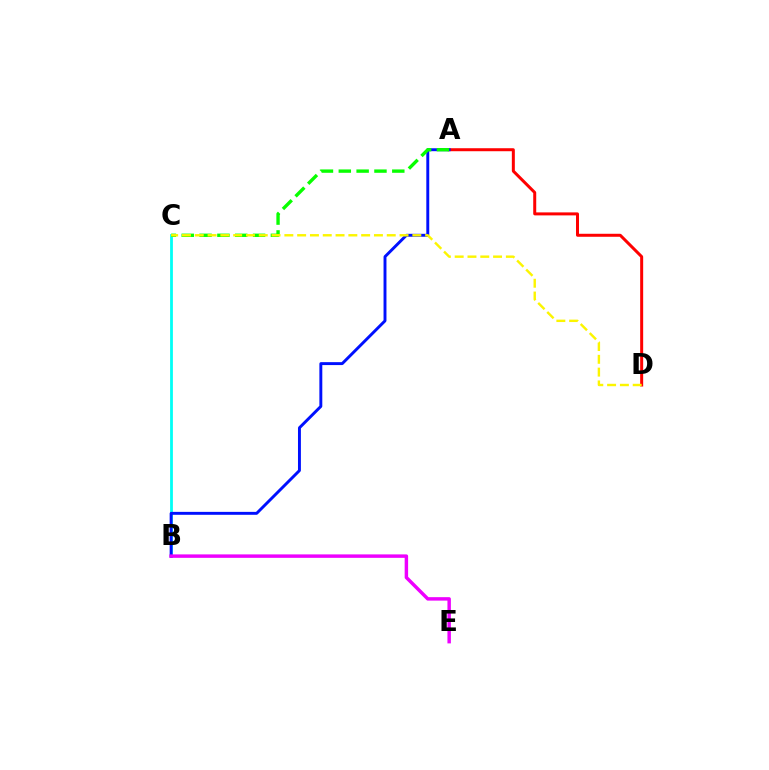{('B', 'C'): [{'color': '#00fff6', 'line_style': 'solid', 'thickness': 2.01}], ('A', 'D'): [{'color': '#ff0000', 'line_style': 'solid', 'thickness': 2.16}], ('A', 'B'): [{'color': '#0010ff', 'line_style': 'solid', 'thickness': 2.11}], ('A', 'C'): [{'color': '#08ff00', 'line_style': 'dashed', 'thickness': 2.42}], ('B', 'E'): [{'color': '#ee00ff', 'line_style': 'solid', 'thickness': 2.49}], ('C', 'D'): [{'color': '#fcf500', 'line_style': 'dashed', 'thickness': 1.74}]}